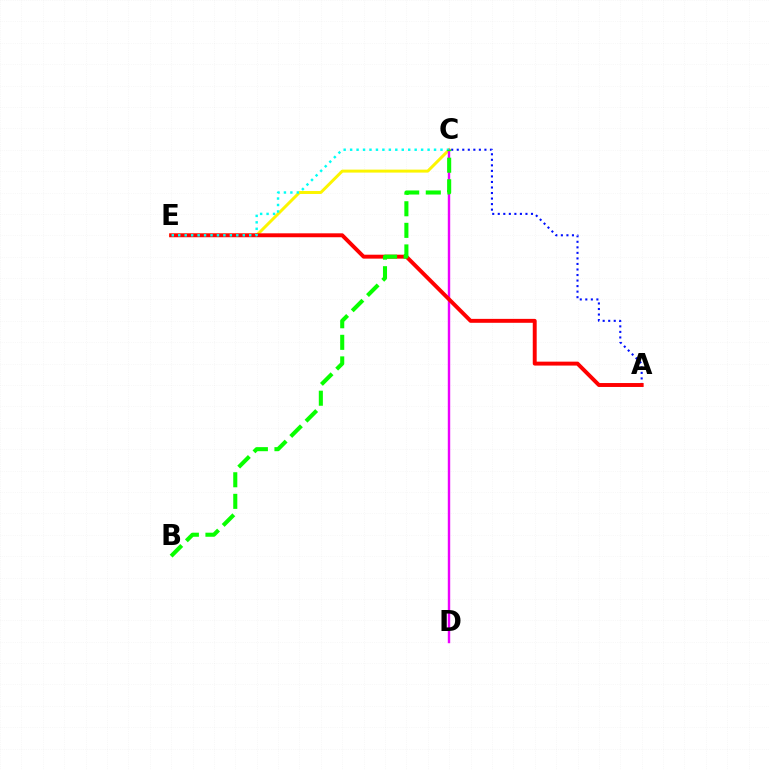{('C', 'E'): [{'color': '#fcf500', 'line_style': 'solid', 'thickness': 2.14}, {'color': '#00fff6', 'line_style': 'dotted', 'thickness': 1.75}], ('C', 'D'): [{'color': '#ee00ff', 'line_style': 'solid', 'thickness': 1.74}], ('A', 'C'): [{'color': '#0010ff', 'line_style': 'dotted', 'thickness': 1.5}], ('A', 'E'): [{'color': '#ff0000', 'line_style': 'solid', 'thickness': 2.83}], ('B', 'C'): [{'color': '#08ff00', 'line_style': 'dashed', 'thickness': 2.93}]}